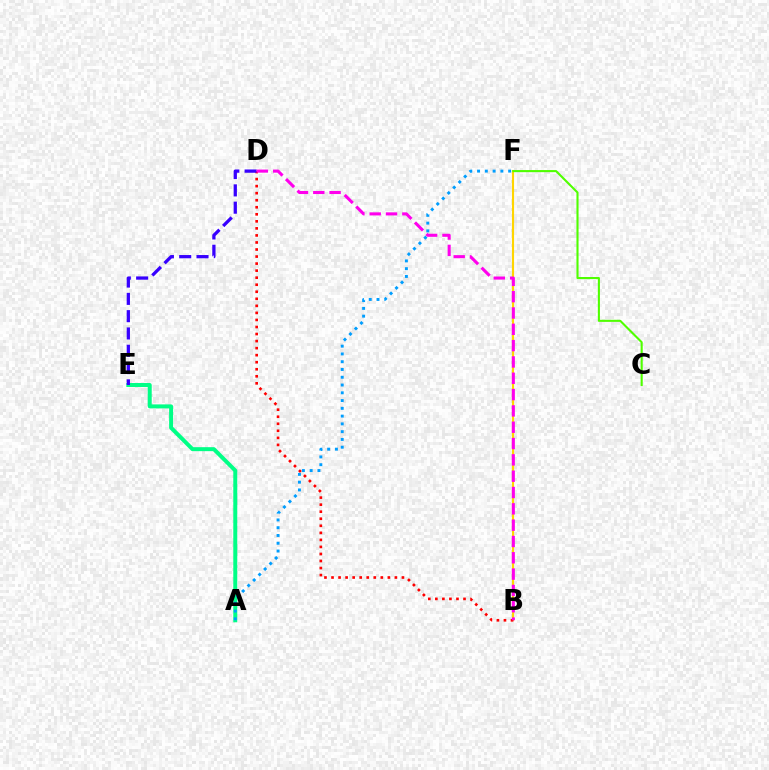{('A', 'E'): [{'color': '#00ff86', 'line_style': 'solid', 'thickness': 2.87}], ('A', 'F'): [{'color': '#009eff', 'line_style': 'dotted', 'thickness': 2.11}], ('B', 'F'): [{'color': '#ffd500', 'line_style': 'solid', 'thickness': 1.54}], ('B', 'D'): [{'color': '#ff0000', 'line_style': 'dotted', 'thickness': 1.91}, {'color': '#ff00ed', 'line_style': 'dashed', 'thickness': 2.22}], ('D', 'E'): [{'color': '#3700ff', 'line_style': 'dashed', 'thickness': 2.35}], ('C', 'F'): [{'color': '#4fff00', 'line_style': 'solid', 'thickness': 1.51}]}